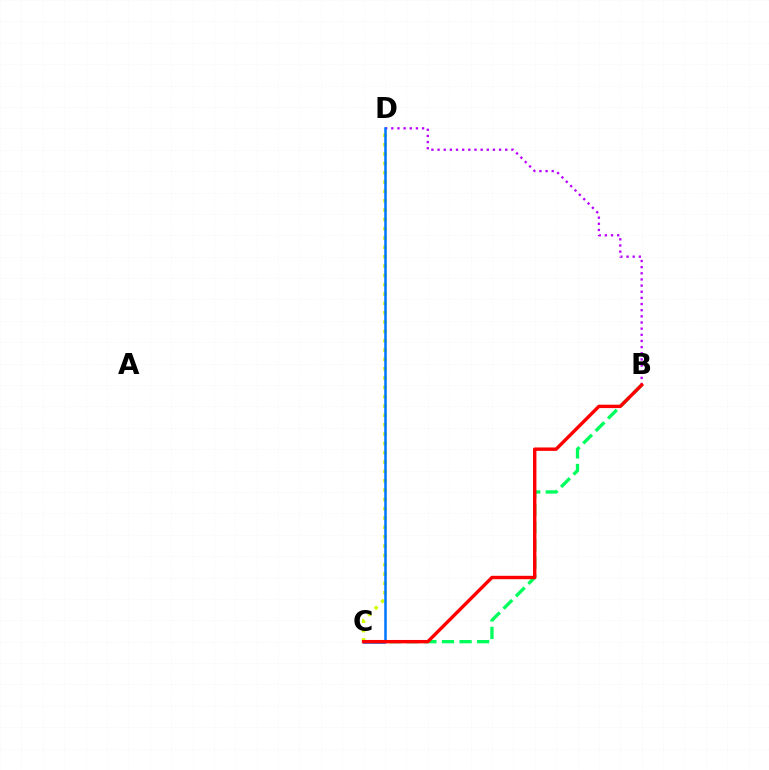{('B', 'C'): [{'color': '#00ff5c', 'line_style': 'dashed', 'thickness': 2.39}, {'color': '#ff0000', 'line_style': 'solid', 'thickness': 2.45}], ('B', 'D'): [{'color': '#b900ff', 'line_style': 'dotted', 'thickness': 1.67}], ('C', 'D'): [{'color': '#d1ff00', 'line_style': 'dotted', 'thickness': 2.54}, {'color': '#0074ff', 'line_style': 'solid', 'thickness': 1.8}]}